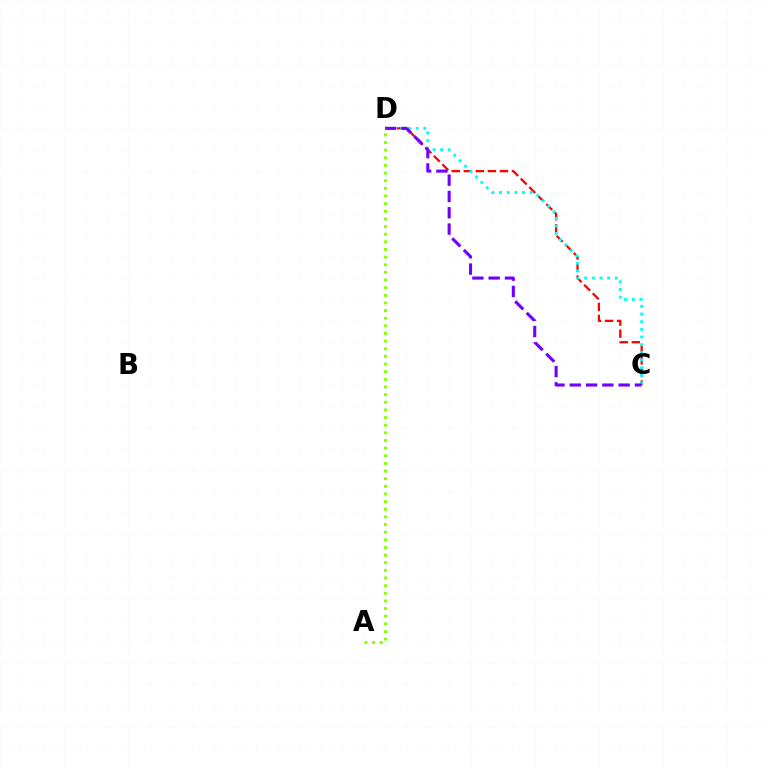{('C', 'D'): [{'color': '#ff0000', 'line_style': 'dashed', 'thickness': 1.64}, {'color': '#00fff6', 'line_style': 'dotted', 'thickness': 2.08}, {'color': '#7200ff', 'line_style': 'dashed', 'thickness': 2.21}], ('A', 'D'): [{'color': '#84ff00', 'line_style': 'dotted', 'thickness': 2.08}]}